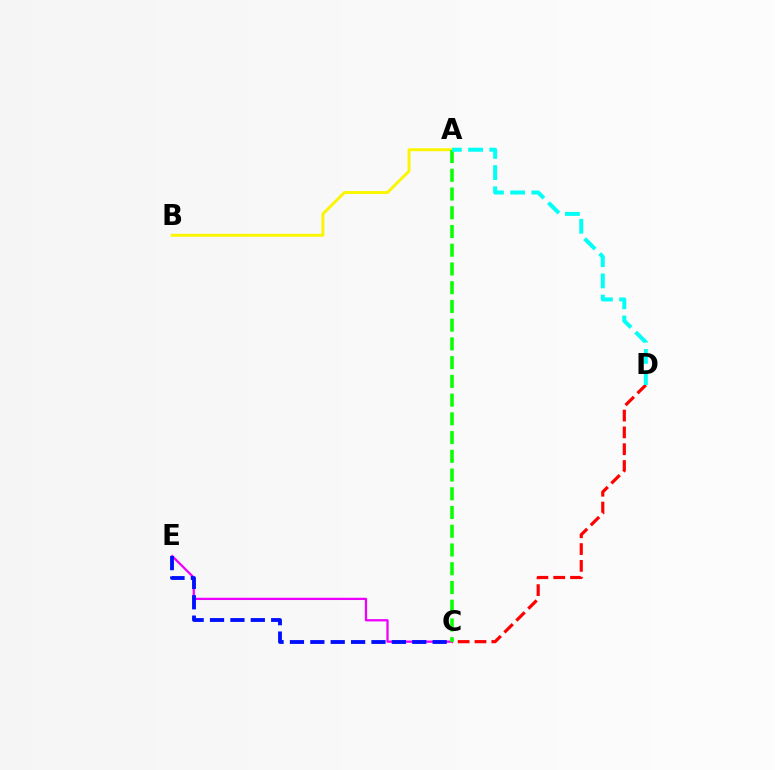{('C', 'E'): [{'color': '#ee00ff', 'line_style': 'solid', 'thickness': 1.64}, {'color': '#0010ff', 'line_style': 'dashed', 'thickness': 2.77}], ('A', 'B'): [{'color': '#fcf500', 'line_style': 'solid', 'thickness': 2.11}], ('C', 'D'): [{'color': '#ff0000', 'line_style': 'dashed', 'thickness': 2.29}], ('A', 'C'): [{'color': '#08ff00', 'line_style': 'dashed', 'thickness': 2.55}], ('A', 'D'): [{'color': '#00fff6', 'line_style': 'dashed', 'thickness': 2.88}]}